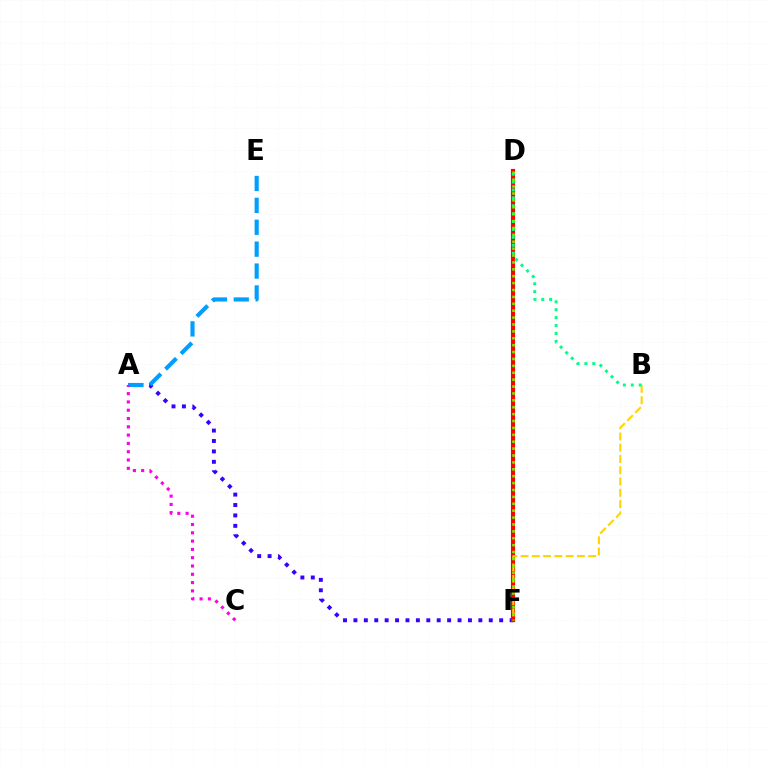{('A', 'F'): [{'color': '#3700ff', 'line_style': 'dotted', 'thickness': 2.83}], ('D', 'F'): [{'color': '#ff0000', 'line_style': 'solid', 'thickness': 2.99}, {'color': '#4fff00', 'line_style': 'dotted', 'thickness': 1.87}], ('B', 'F'): [{'color': '#ffd500', 'line_style': 'dashed', 'thickness': 1.53}], ('A', 'E'): [{'color': '#009eff', 'line_style': 'dashed', 'thickness': 2.97}], ('B', 'D'): [{'color': '#00ff86', 'line_style': 'dotted', 'thickness': 2.15}], ('A', 'C'): [{'color': '#ff00ed', 'line_style': 'dotted', 'thickness': 2.25}]}